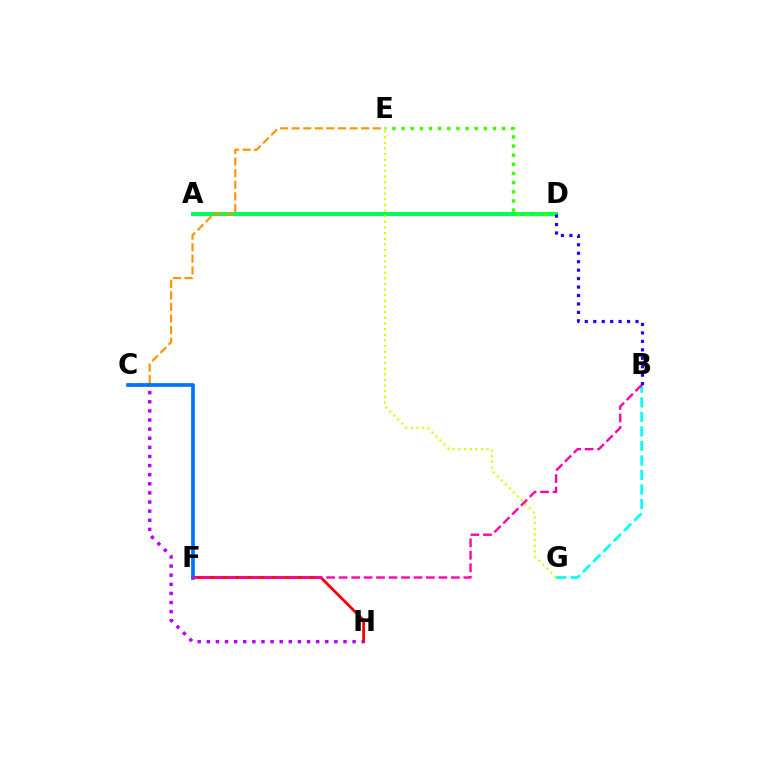{('A', 'D'): [{'color': '#00ff5c', 'line_style': 'solid', 'thickness': 2.89}], ('F', 'H'): [{'color': '#ff0000', 'line_style': 'solid', 'thickness': 2.02}], ('C', 'H'): [{'color': '#b900ff', 'line_style': 'dotted', 'thickness': 2.48}], ('C', 'E'): [{'color': '#ff9400', 'line_style': 'dashed', 'thickness': 1.57}], ('B', 'G'): [{'color': '#00fff6', 'line_style': 'dashed', 'thickness': 1.98}], ('D', 'E'): [{'color': '#3dff00', 'line_style': 'dotted', 'thickness': 2.48}], ('C', 'F'): [{'color': '#0074ff', 'line_style': 'solid', 'thickness': 2.66}], ('E', 'G'): [{'color': '#d1ff00', 'line_style': 'dotted', 'thickness': 1.53}], ('B', 'F'): [{'color': '#ff00ac', 'line_style': 'dashed', 'thickness': 1.69}], ('B', 'D'): [{'color': '#2500ff', 'line_style': 'dotted', 'thickness': 2.3}]}